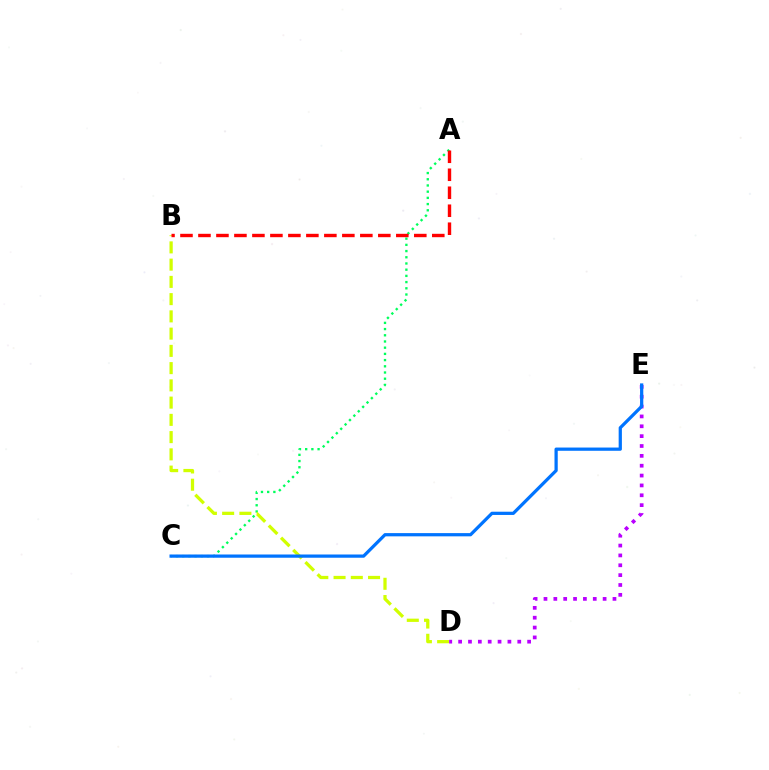{('A', 'C'): [{'color': '#00ff5c', 'line_style': 'dotted', 'thickness': 1.69}], ('B', 'D'): [{'color': '#d1ff00', 'line_style': 'dashed', 'thickness': 2.34}], ('D', 'E'): [{'color': '#b900ff', 'line_style': 'dotted', 'thickness': 2.68}], ('A', 'B'): [{'color': '#ff0000', 'line_style': 'dashed', 'thickness': 2.44}], ('C', 'E'): [{'color': '#0074ff', 'line_style': 'solid', 'thickness': 2.33}]}